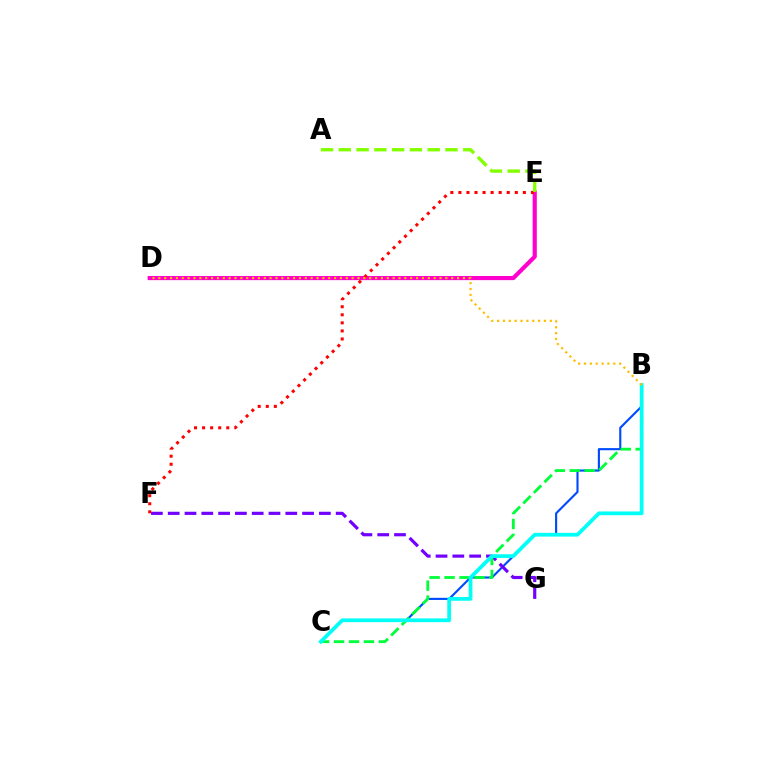{('B', 'C'): [{'color': '#004bff', 'line_style': 'solid', 'thickness': 1.54}, {'color': '#00ff39', 'line_style': 'dashed', 'thickness': 2.03}, {'color': '#00fff6', 'line_style': 'solid', 'thickness': 2.7}], ('D', 'E'): [{'color': '#ff00cf', 'line_style': 'solid', 'thickness': 2.98}], ('F', 'G'): [{'color': '#7200ff', 'line_style': 'dashed', 'thickness': 2.28}], ('E', 'F'): [{'color': '#ff0000', 'line_style': 'dotted', 'thickness': 2.19}], ('A', 'E'): [{'color': '#84ff00', 'line_style': 'dashed', 'thickness': 2.42}], ('B', 'D'): [{'color': '#ffbd00', 'line_style': 'dotted', 'thickness': 1.59}]}